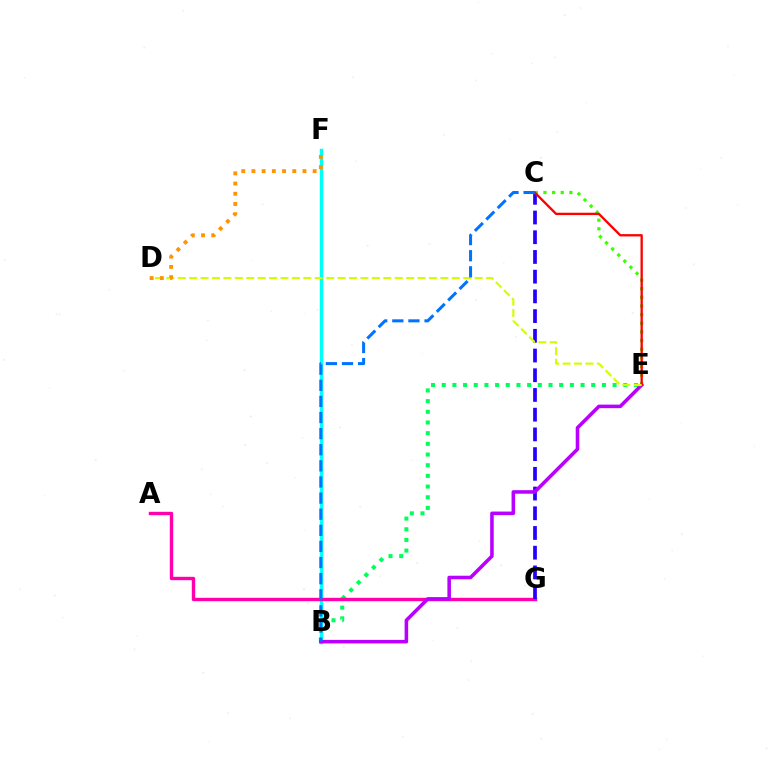{('B', 'E'): [{'color': '#00ff5c', 'line_style': 'dotted', 'thickness': 2.9}, {'color': '#b900ff', 'line_style': 'solid', 'thickness': 2.56}], ('B', 'F'): [{'color': '#00fff6', 'line_style': 'solid', 'thickness': 2.49}], ('A', 'G'): [{'color': '#ff00ac', 'line_style': 'solid', 'thickness': 2.44}], ('C', 'G'): [{'color': '#2500ff', 'line_style': 'dashed', 'thickness': 2.68}], ('C', 'E'): [{'color': '#3dff00', 'line_style': 'dotted', 'thickness': 2.35}, {'color': '#ff0000', 'line_style': 'solid', 'thickness': 1.68}], ('D', 'E'): [{'color': '#d1ff00', 'line_style': 'dashed', 'thickness': 1.55}], ('D', 'F'): [{'color': '#ff9400', 'line_style': 'dotted', 'thickness': 2.77}], ('B', 'C'): [{'color': '#0074ff', 'line_style': 'dashed', 'thickness': 2.19}]}